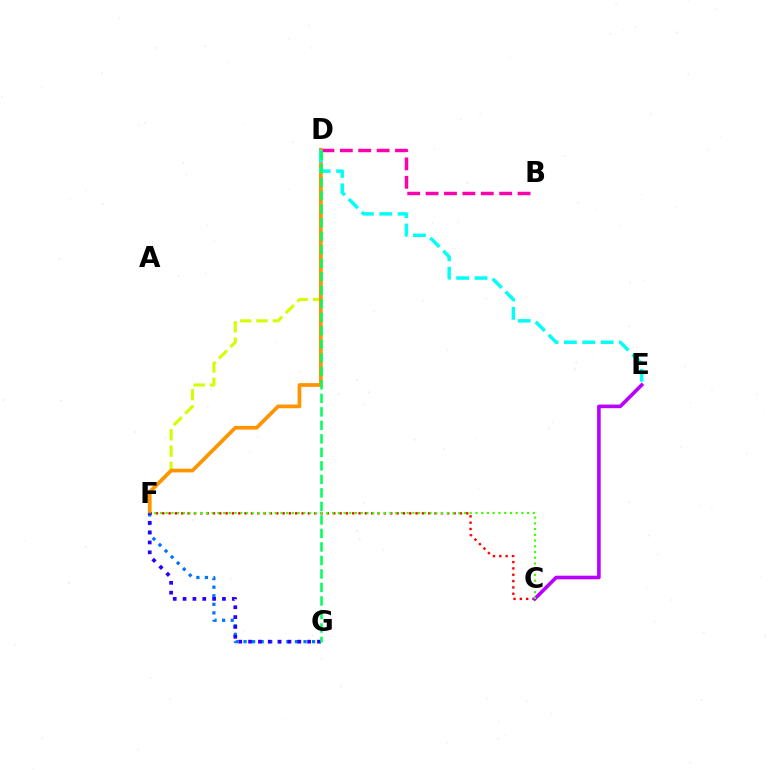{('D', 'F'): [{'color': '#d1ff00', 'line_style': 'dashed', 'thickness': 2.22}, {'color': '#ff9400', 'line_style': 'solid', 'thickness': 2.68}], ('B', 'D'): [{'color': '#ff00ac', 'line_style': 'dashed', 'thickness': 2.5}], ('D', 'E'): [{'color': '#00fff6', 'line_style': 'dashed', 'thickness': 2.49}], ('C', 'F'): [{'color': '#ff0000', 'line_style': 'dotted', 'thickness': 1.72}, {'color': '#3dff00', 'line_style': 'dotted', 'thickness': 1.56}], ('C', 'E'): [{'color': '#b900ff', 'line_style': 'solid', 'thickness': 2.6}], ('F', 'G'): [{'color': '#0074ff', 'line_style': 'dotted', 'thickness': 2.33}, {'color': '#2500ff', 'line_style': 'dotted', 'thickness': 2.67}], ('D', 'G'): [{'color': '#00ff5c', 'line_style': 'dashed', 'thickness': 1.83}]}